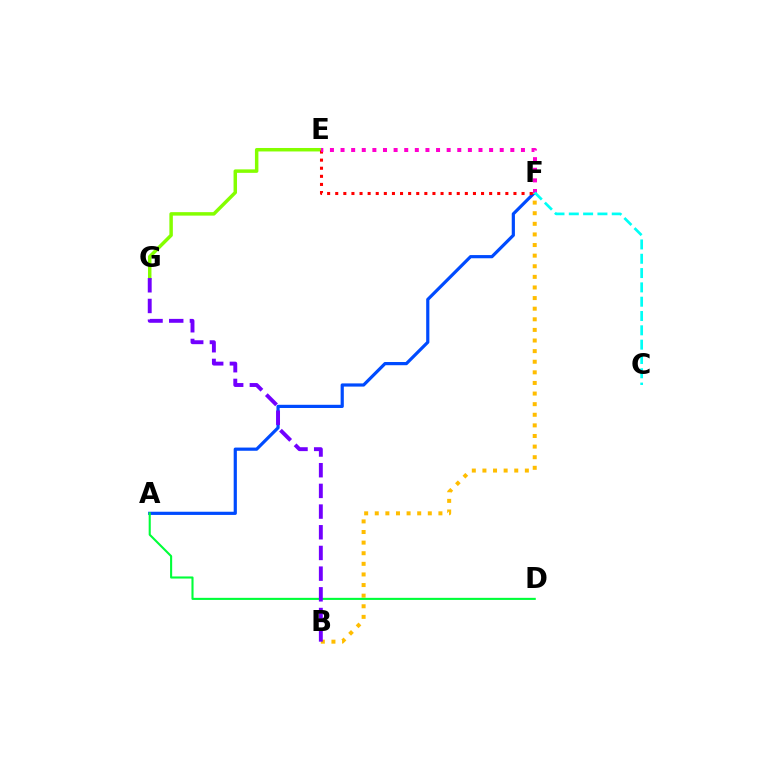{('A', 'F'): [{'color': '#004bff', 'line_style': 'solid', 'thickness': 2.3}], ('B', 'F'): [{'color': '#ffbd00', 'line_style': 'dotted', 'thickness': 2.88}], ('E', 'G'): [{'color': '#84ff00', 'line_style': 'solid', 'thickness': 2.5}], ('A', 'D'): [{'color': '#00ff39', 'line_style': 'solid', 'thickness': 1.51}], ('E', 'F'): [{'color': '#ff0000', 'line_style': 'dotted', 'thickness': 2.2}, {'color': '#ff00cf', 'line_style': 'dotted', 'thickness': 2.88}], ('B', 'G'): [{'color': '#7200ff', 'line_style': 'dashed', 'thickness': 2.81}], ('C', 'F'): [{'color': '#00fff6', 'line_style': 'dashed', 'thickness': 1.94}]}